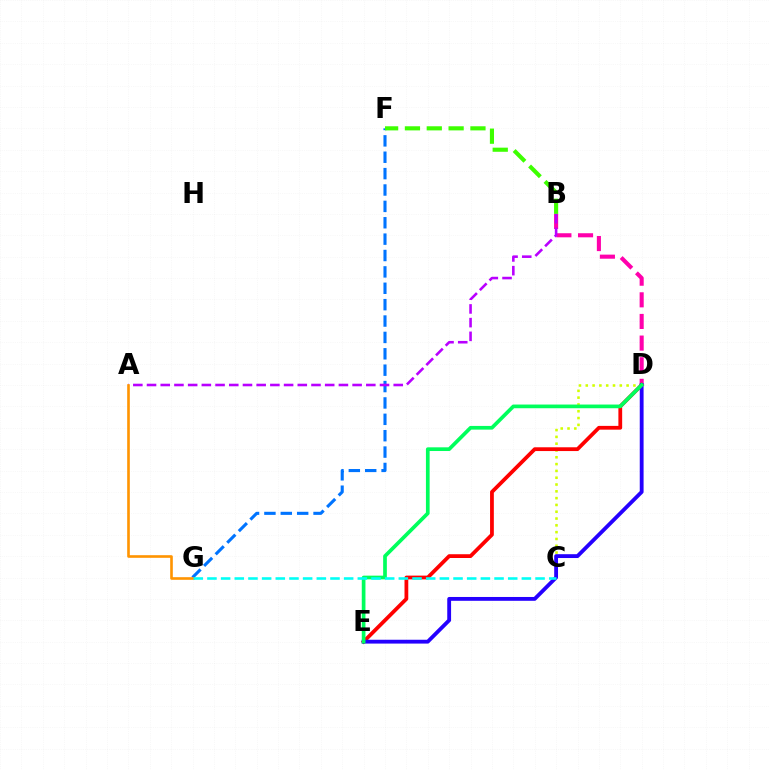{('C', 'D'): [{'color': '#d1ff00', 'line_style': 'dotted', 'thickness': 1.85}], ('B', 'D'): [{'color': '#ff00ac', 'line_style': 'dashed', 'thickness': 2.94}], ('F', 'G'): [{'color': '#0074ff', 'line_style': 'dashed', 'thickness': 2.23}], ('D', 'E'): [{'color': '#ff0000', 'line_style': 'solid', 'thickness': 2.72}, {'color': '#2500ff', 'line_style': 'solid', 'thickness': 2.76}, {'color': '#00ff5c', 'line_style': 'solid', 'thickness': 2.66}], ('B', 'F'): [{'color': '#3dff00', 'line_style': 'dashed', 'thickness': 2.97}], ('A', 'B'): [{'color': '#b900ff', 'line_style': 'dashed', 'thickness': 1.86}], ('A', 'G'): [{'color': '#ff9400', 'line_style': 'solid', 'thickness': 1.89}], ('C', 'G'): [{'color': '#00fff6', 'line_style': 'dashed', 'thickness': 1.86}]}